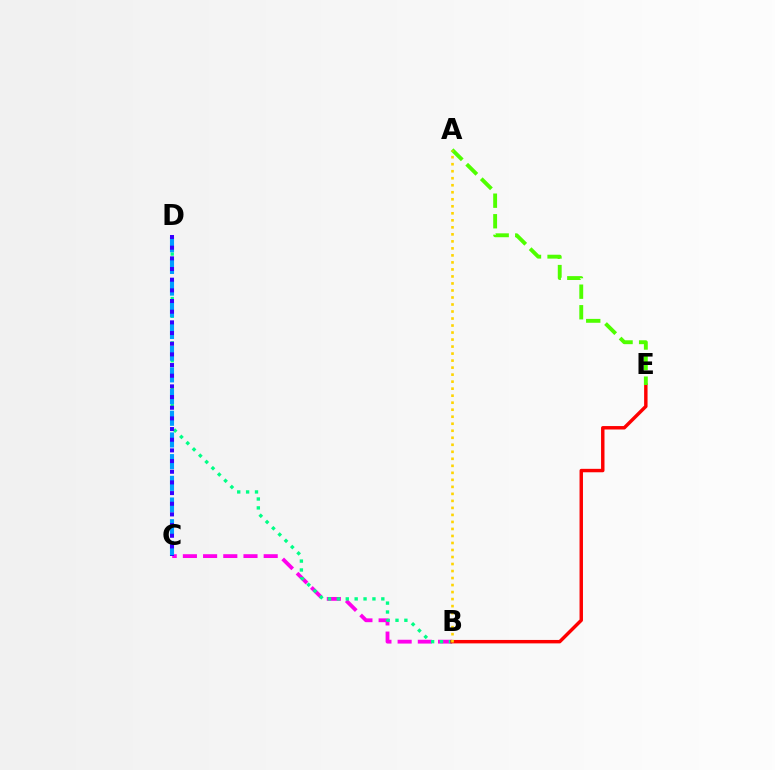{('B', 'C'): [{'color': '#ff00ed', 'line_style': 'dashed', 'thickness': 2.74}], ('B', 'D'): [{'color': '#00ff86', 'line_style': 'dotted', 'thickness': 2.42}], ('B', 'E'): [{'color': '#ff0000', 'line_style': 'solid', 'thickness': 2.47}], ('C', 'D'): [{'color': '#009eff', 'line_style': 'dashed', 'thickness': 2.95}, {'color': '#3700ff', 'line_style': 'dotted', 'thickness': 2.9}], ('A', 'E'): [{'color': '#4fff00', 'line_style': 'dashed', 'thickness': 2.79}], ('A', 'B'): [{'color': '#ffd500', 'line_style': 'dotted', 'thickness': 1.91}]}